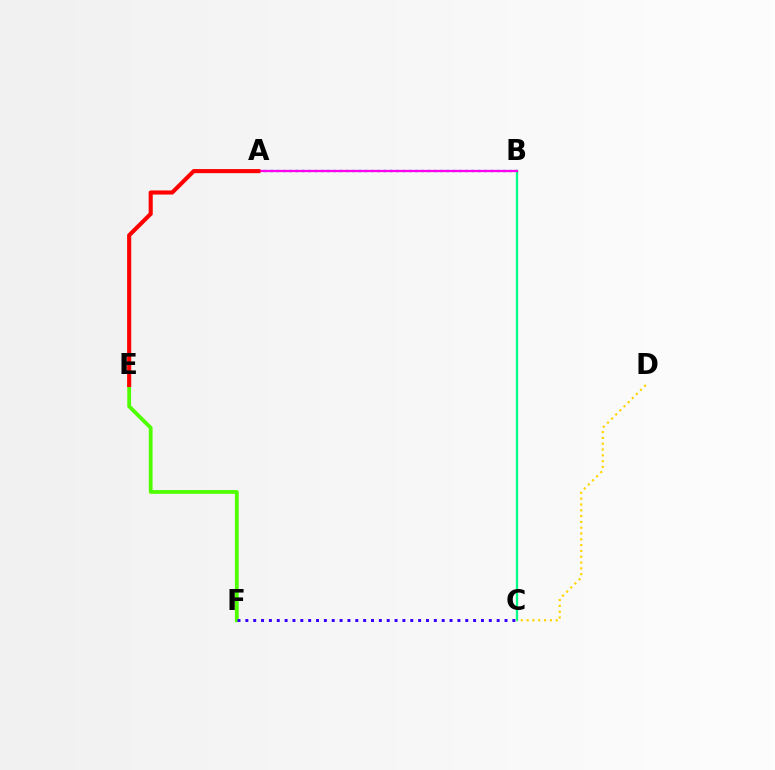{('A', 'B'): [{'color': '#009eff', 'line_style': 'dotted', 'thickness': 1.71}, {'color': '#ff00ed', 'line_style': 'solid', 'thickness': 1.63}], ('B', 'C'): [{'color': '#00ff86', 'line_style': 'solid', 'thickness': 1.64}], ('C', 'D'): [{'color': '#ffd500', 'line_style': 'dotted', 'thickness': 1.58}], ('E', 'F'): [{'color': '#4fff00', 'line_style': 'solid', 'thickness': 2.72}], ('C', 'F'): [{'color': '#3700ff', 'line_style': 'dotted', 'thickness': 2.13}], ('A', 'E'): [{'color': '#ff0000', 'line_style': 'solid', 'thickness': 2.95}]}